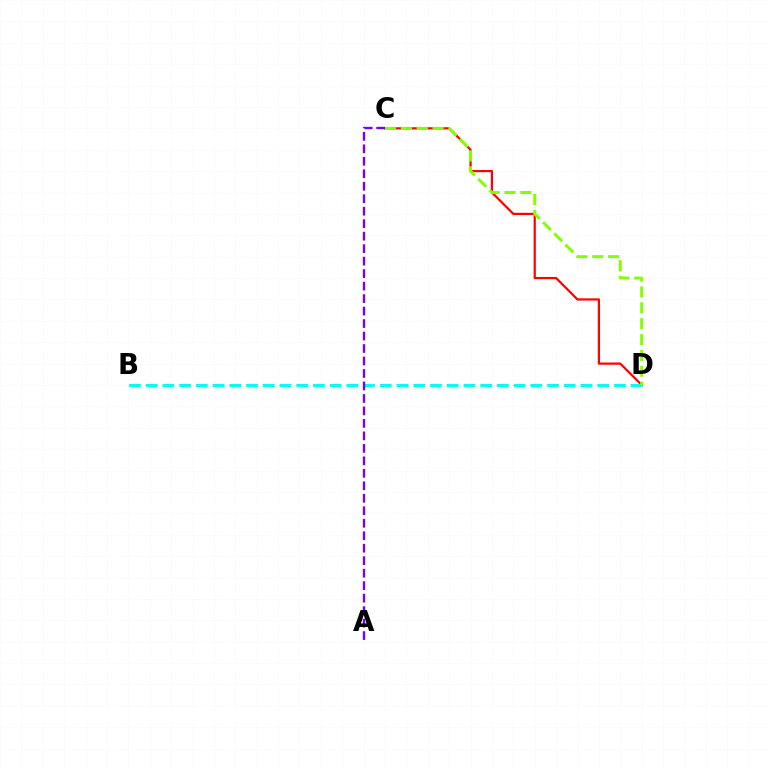{('C', 'D'): [{'color': '#ff0000', 'line_style': 'solid', 'thickness': 1.6}, {'color': '#84ff00', 'line_style': 'dashed', 'thickness': 2.15}], ('B', 'D'): [{'color': '#00fff6', 'line_style': 'dashed', 'thickness': 2.27}], ('A', 'C'): [{'color': '#7200ff', 'line_style': 'dashed', 'thickness': 1.7}]}